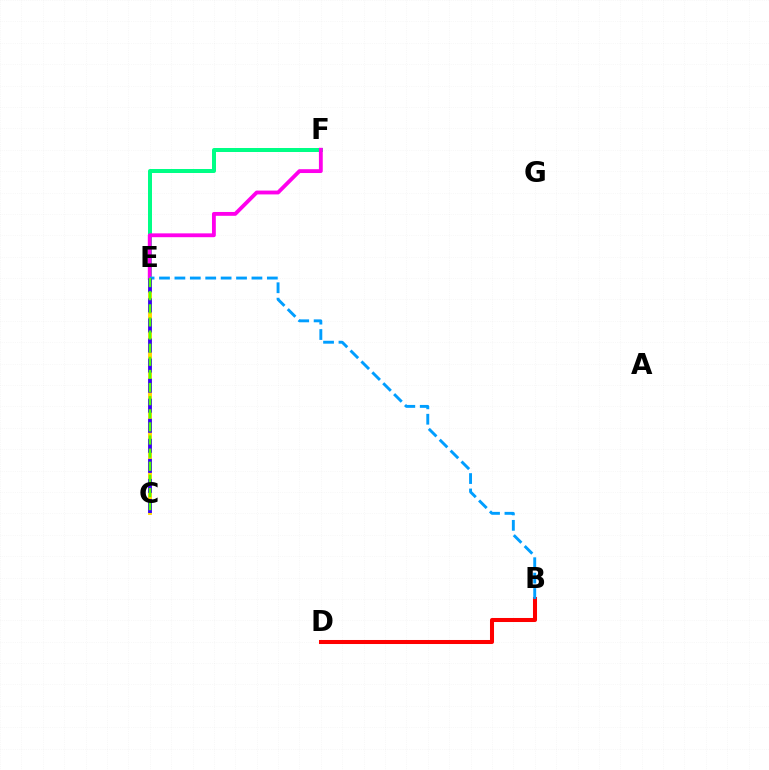{('E', 'F'): [{'color': '#00ff86', 'line_style': 'solid', 'thickness': 2.87}, {'color': '#ff00ed', 'line_style': 'solid', 'thickness': 2.76}], ('B', 'D'): [{'color': '#ff0000', 'line_style': 'solid', 'thickness': 2.91}], ('C', 'E'): [{'color': '#ffd500', 'line_style': 'solid', 'thickness': 2.77}, {'color': '#3700ff', 'line_style': 'dashed', 'thickness': 2.73}, {'color': '#4fff00', 'line_style': 'dashed', 'thickness': 1.78}], ('B', 'E'): [{'color': '#009eff', 'line_style': 'dashed', 'thickness': 2.09}]}